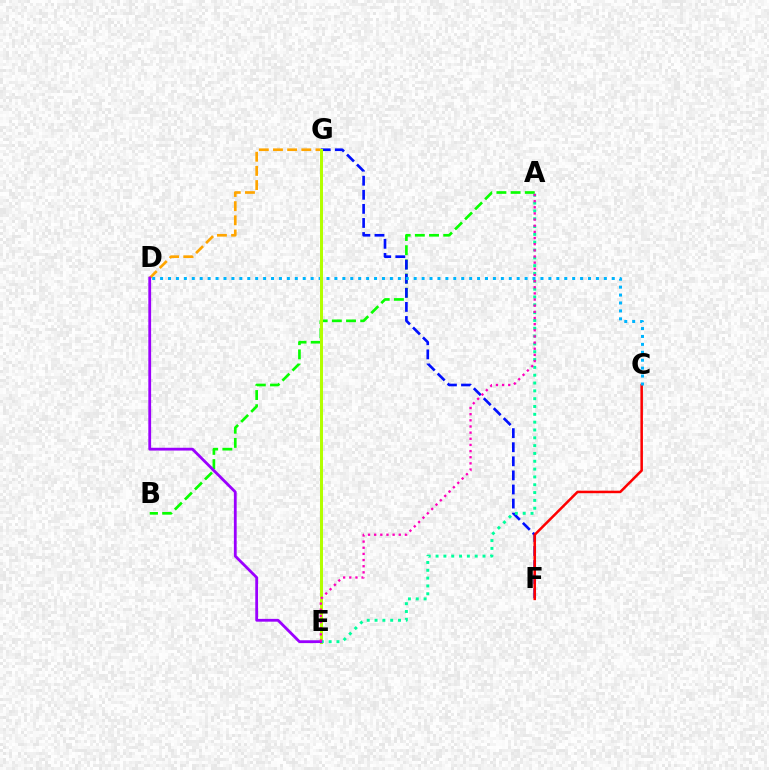{('A', 'B'): [{'color': '#08ff00', 'line_style': 'dashed', 'thickness': 1.93}], ('F', 'G'): [{'color': '#0010ff', 'line_style': 'dashed', 'thickness': 1.91}], ('D', 'G'): [{'color': '#ffa500', 'line_style': 'dashed', 'thickness': 1.92}], ('C', 'F'): [{'color': '#ff0000', 'line_style': 'solid', 'thickness': 1.81}], ('C', 'D'): [{'color': '#00b5ff', 'line_style': 'dotted', 'thickness': 2.15}], ('E', 'G'): [{'color': '#b3ff00', 'line_style': 'solid', 'thickness': 2.16}], ('A', 'E'): [{'color': '#00ff9d', 'line_style': 'dotted', 'thickness': 2.13}, {'color': '#ff00bd', 'line_style': 'dotted', 'thickness': 1.67}], ('D', 'E'): [{'color': '#9b00ff', 'line_style': 'solid', 'thickness': 2.01}]}